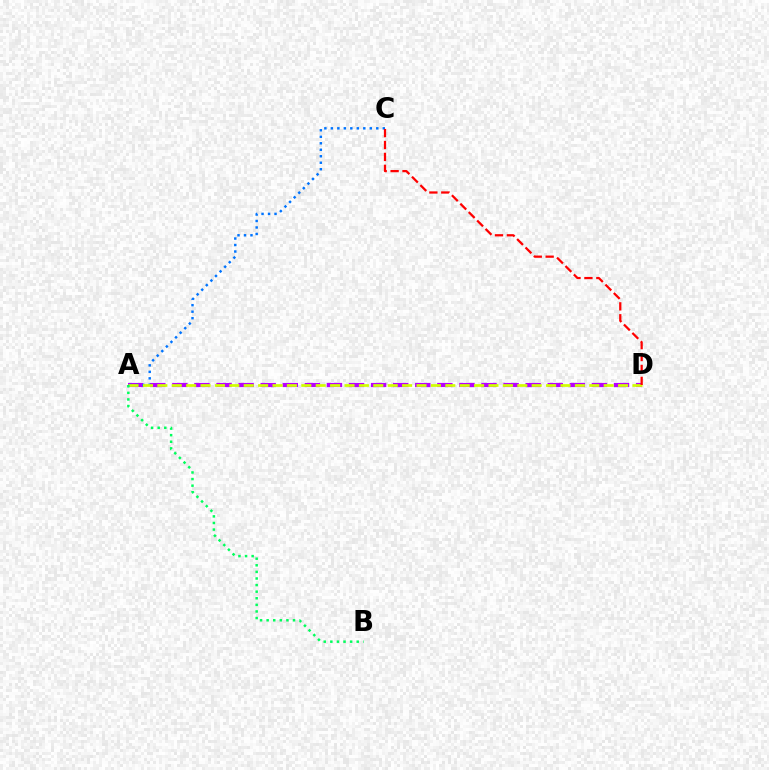{('A', 'D'): [{'color': '#b900ff', 'line_style': 'dashed', 'thickness': 3.0}, {'color': '#d1ff00', 'line_style': 'dashed', 'thickness': 1.96}], ('A', 'C'): [{'color': '#0074ff', 'line_style': 'dotted', 'thickness': 1.76}], ('C', 'D'): [{'color': '#ff0000', 'line_style': 'dashed', 'thickness': 1.62}], ('A', 'B'): [{'color': '#00ff5c', 'line_style': 'dotted', 'thickness': 1.79}]}